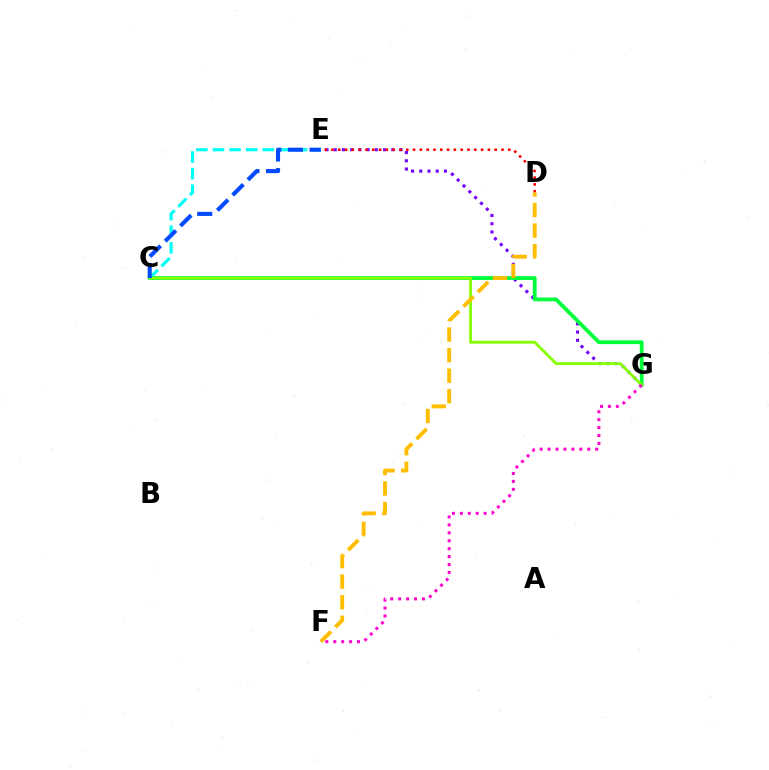{('E', 'G'): [{'color': '#7200ff', 'line_style': 'dotted', 'thickness': 2.24}], ('C', 'G'): [{'color': '#00ff39', 'line_style': 'solid', 'thickness': 2.73}, {'color': '#84ff00', 'line_style': 'solid', 'thickness': 2.0}], ('C', 'E'): [{'color': '#00fff6', 'line_style': 'dashed', 'thickness': 2.26}, {'color': '#004bff', 'line_style': 'dashed', 'thickness': 2.94}], ('D', 'E'): [{'color': '#ff0000', 'line_style': 'dotted', 'thickness': 1.85}], ('D', 'F'): [{'color': '#ffbd00', 'line_style': 'dashed', 'thickness': 2.79}], ('F', 'G'): [{'color': '#ff00cf', 'line_style': 'dotted', 'thickness': 2.15}]}